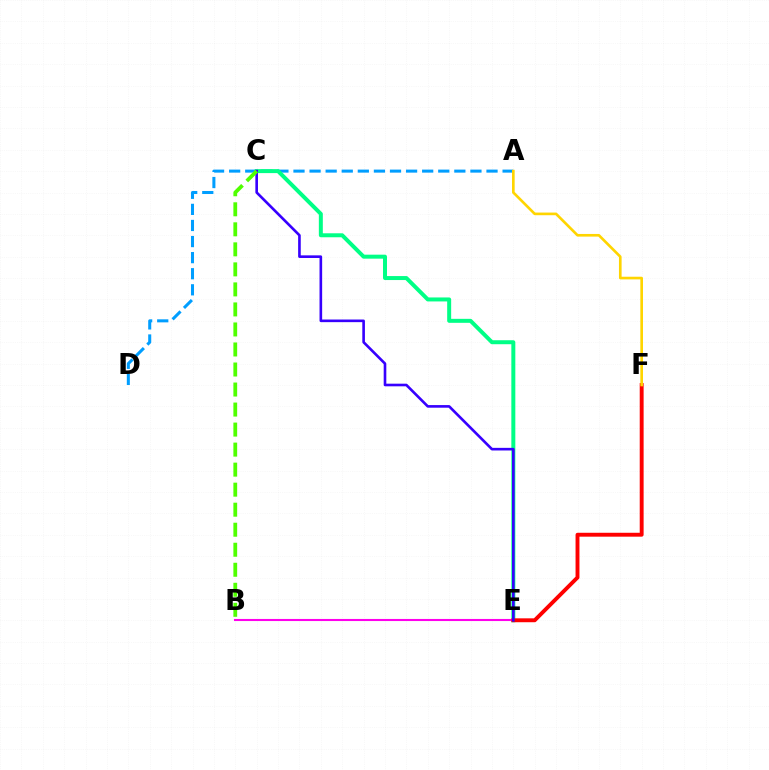{('A', 'D'): [{'color': '#009eff', 'line_style': 'dashed', 'thickness': 2.19}], ('C', 'E'): [{'color': '#00ff86', 'line_style': 'solid', 'thickness': 2.87}, {'color': '#3700ff', 'line_style': 'solid', 'thickness': 1.89}], ('B', 'E'): [{'color': '#ff00ed', 'line_style': 'solid', 'thickness': 1.51}], ('E', 'F'): [{'color': '#ff0000', 'line_style': 'solid', 'thickness': 2.81}], ('B', 'C'): [{'color': '#4fff00', 'line_style': 'dashed', 'thickness': 2.72}], ('A', 'F'): [{'color': '#ffd500', 'line_style': 'solid', 'thickness': 1.91}]}